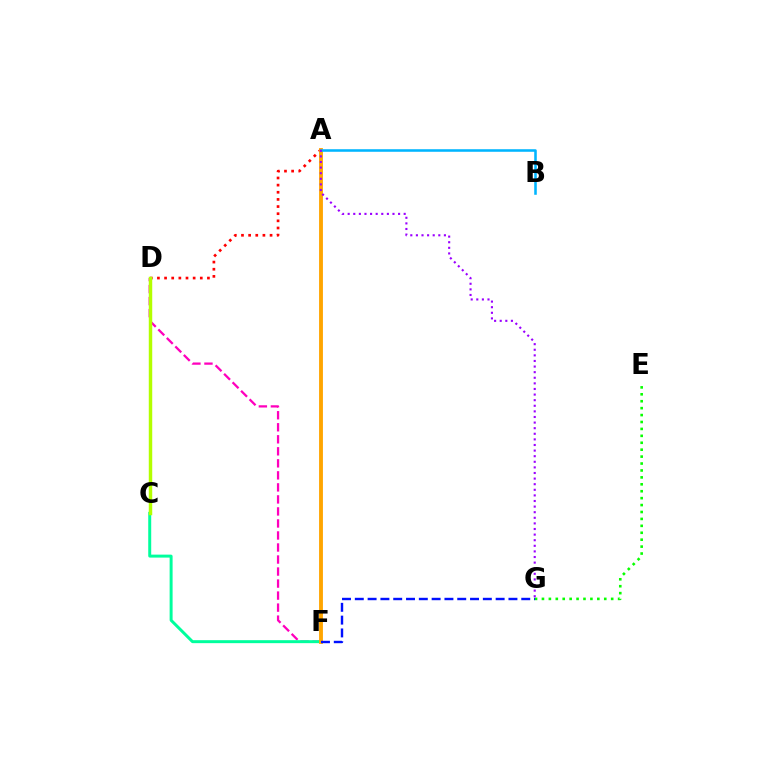{('D', 'F'): [{'color': '#ff00bd', 'line_style': 'dashed', 'thickness': 1.63}], ('C', 'F'): [{'color': '#00ff9d', 'line_style': 'solid', 'thickness': 2.14}], ('A', 'D'): [{'color': '#ff0000', 'line_style': 'dotted', 'thickness': 1.94}], ('E', 'G'): [{'color': '#08ff00', 'line_style': 'dotted', 'thickness': 1.88}], ('A', 'F'): [{'color': '#ffa500', 'line_style': 'solid', 'thickness': 2.77}], ('A', 'B'): [{'color': '#00b5ff', 'line_style': 'solid', 'thickness': 1.84}], ('F', 'G'): [{'color': '#0010ff', 'line_style': 'dashed', 'thickness': 1.74}], ('C', 'D'): [{'color': '#b3ff00', 'line_style': 'solid', 'thickness': 2.49}], ('A', 'G'): [{'color': '#9b00ff', 'line_style': 'dotted', 'thickness': 1.52}]}